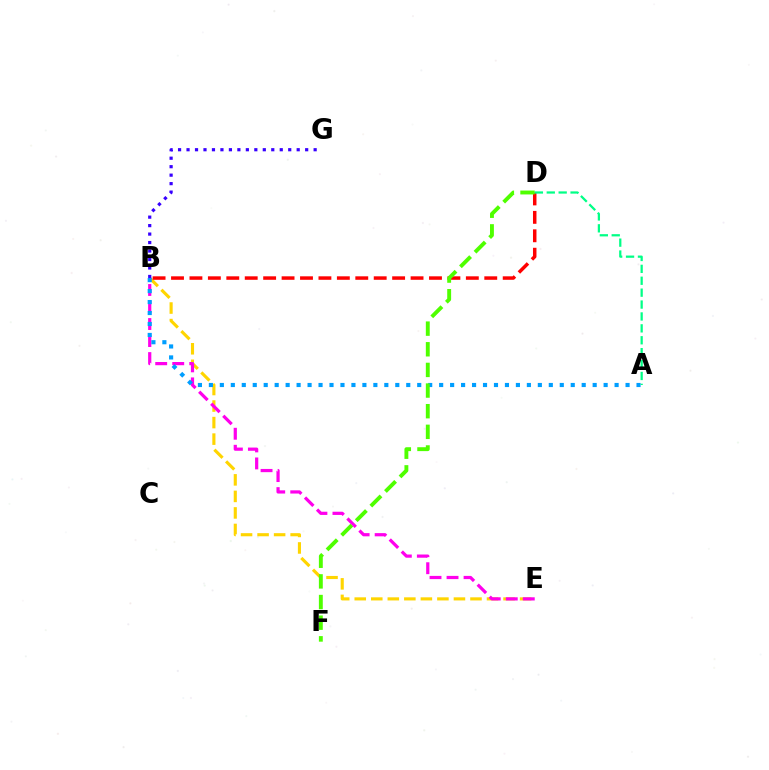{('B', 'E'): [{'color': '#ffd500', 'line_style': 'dashed', 'thickness': 2.25}, {'color': '#ff00ed', 'line_style': 'dashed', 'thickness': 2.31}], ('B', 'D'): [{'color': '#ff0000', 'line_style': 'dashed', 'thickness': 2.5}], ('A', 'B'): [{'color': '#009eff', 'line_style': 'dotted', 'thickness': 2.98}], ('D', 'F'): [{'color': '#4fff00', 'line_style': 'dashed', 'thickness': 2.8}], ('A', 'D'): [{'color': '#00ff86', 'line_style': 'dashed', 'thickness': 1.62}], ('B', 'G'): [{'color': '#3700ff', 'line_style': 'dotted', 'thickness': 2.3}]}